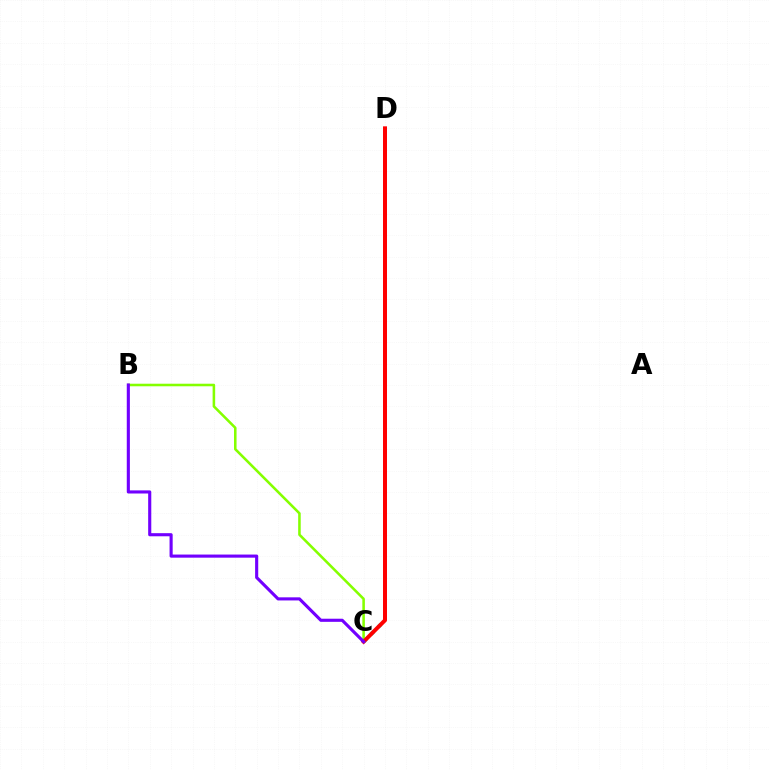{('B', 'C'): [{'color': '#84ff00', 'line_style': 'solid', 'thickness': 1.84}, {'color': '#7200ff', 'line_style': 'solid', 'thickness': 2.24}], ('C', 'D'): [{'color': '#00fff6', 'line_style': 'dotted', 'thickness': 2.8}, {'color': '#ff0000', 'line_style': 'solid', 'thickness': 2.87}]}